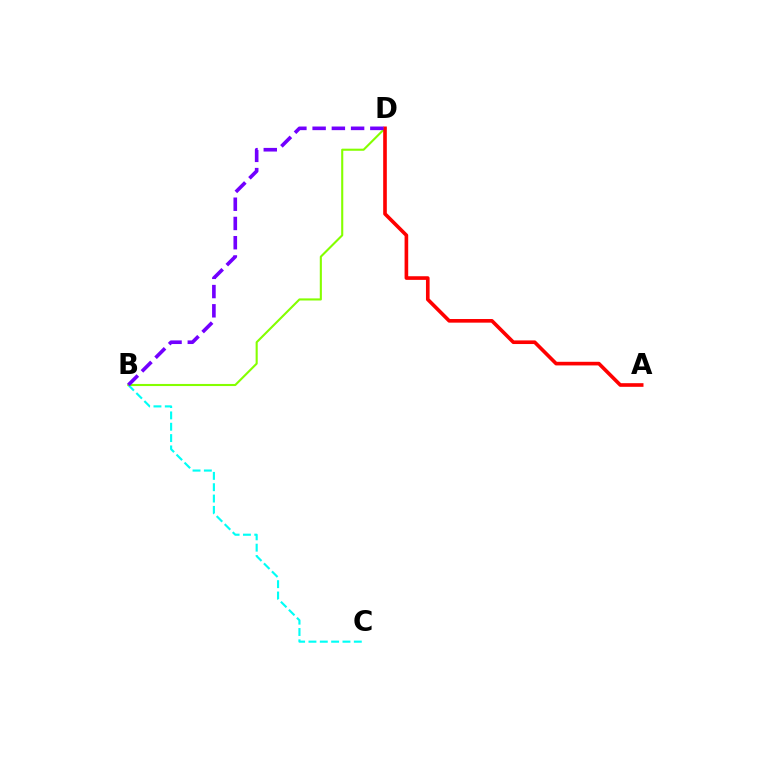{('B', 'C'): [{'color': '#00fff6', 'line_style': 'dashed', 'thickness': 1.54}], ('B', 'D'): [{'color': '#84ff00', 'line_style': 'solid', 'thickness': 1.51}, {'color': '#7200ff', 'line_style': 'dashed', 'thickness': 2.61}], ('A', 'D'): [{'color': '#ff0000', 'line_style': 'solid', 'thickness': 2.62}]}